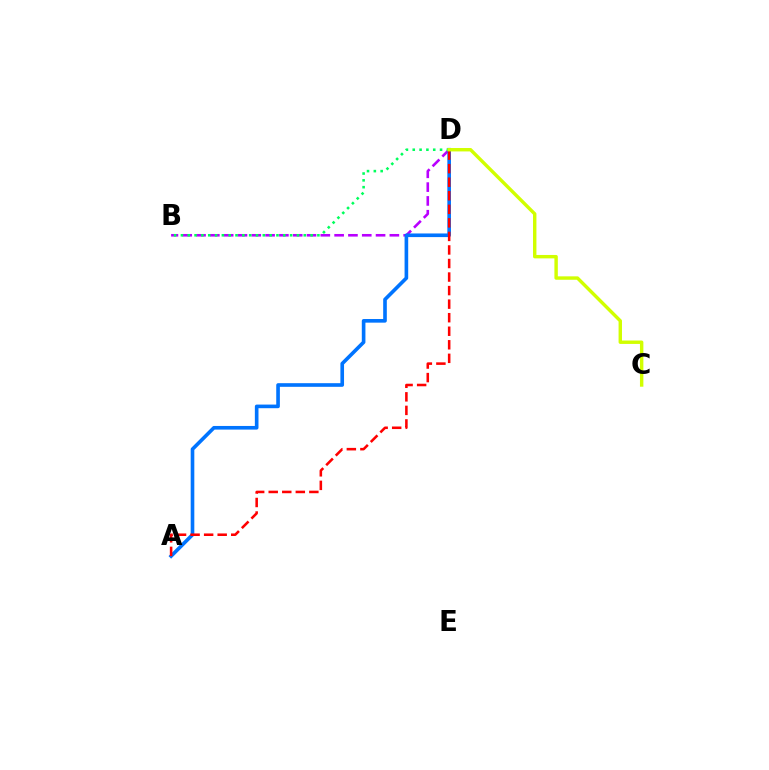{('B', 'D'): [{'color': '#b900ff', 'line_style': 'dashed', 'thickness': 1.88}, {'color': '#00ff5c', 'line_style': 'dotted', 'thickness': 1.85}], ('A', 'D'): [{'color': '#0074ff', 'line_style': 'solid', 'thickness': 2.61}, {'color': '#ff0000', 'line_style': 'dashed', 'thickness': 1.84}], ('C', 'D'): [{'color': '#d1ff00', 'line_style': 'solid', 'thickness': 2.46}]}